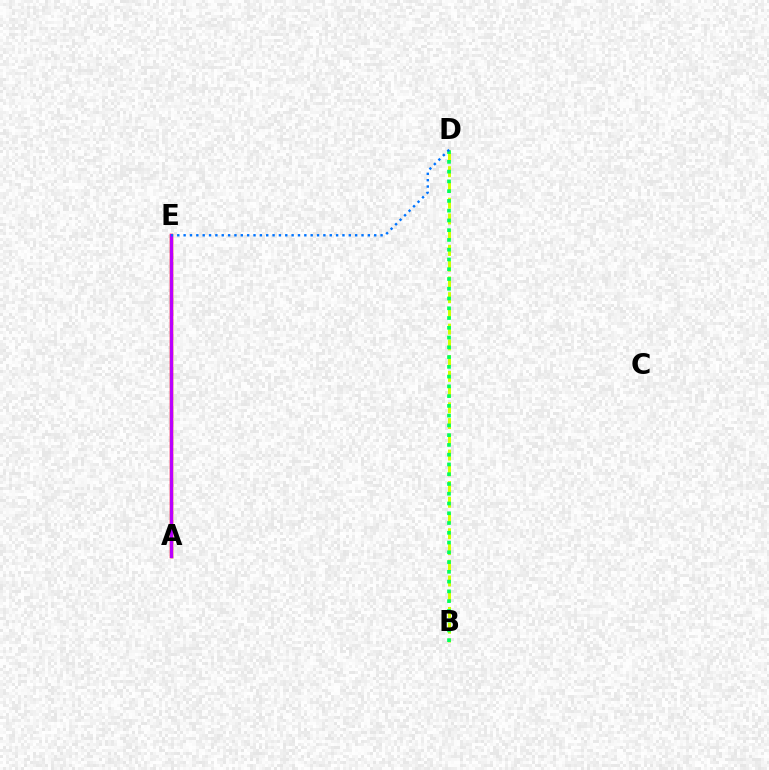{('A', 'E'): [{'color': '#ff0000', 'line_style': 'solid', 'thickness': 2.51}, {'color': '#b900ff', 'line_style': 'solid', 'thickness': 2.25}], ('B', 'D'): [{'color': '#d1ff00', 'line_style': 'dashed', 'thickness': 2.14}, {'color': '#00ff5c', 'line_style': 'dotted', 'thickness': 2.65}], ('D', 'E'): [{'color': '#0074ff', 'line_style': 'dotted', 'thickness': 1.73}]}